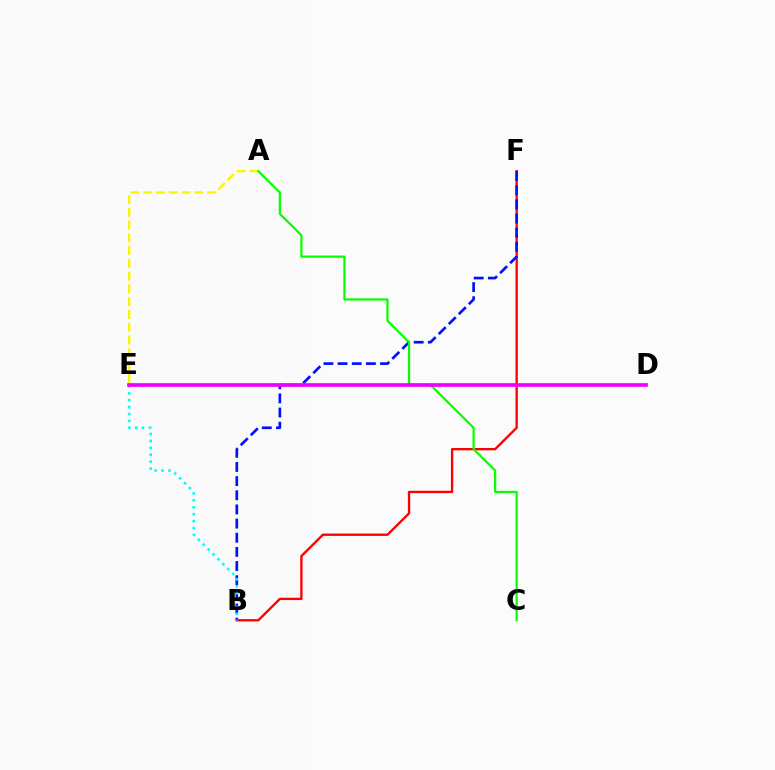{('A', 'E'): [{'color': '#fcf500', 'line_style': 'dashed', 'thickness': 1.74}], ('B', 'F'): [{'color': '#ff0000', 'line_style': 'solid', 'thickness': 1.68}, {'color': '#0010ff', 'line_style': 'dashed', 'thickness': 1.92}], ('A', 'C'): [{'color': '#08ff00', 'line_style': 'solid', 'thickness': 1.61}], ('B', 'E'): [{'color': '#00fff6', 'line_style': 'dotted', 'thickness': 1.88}], ('D', 'E'): [{'color': '#ee00ff', 'line_style': 'solid', 'thickness': 2.65}]}